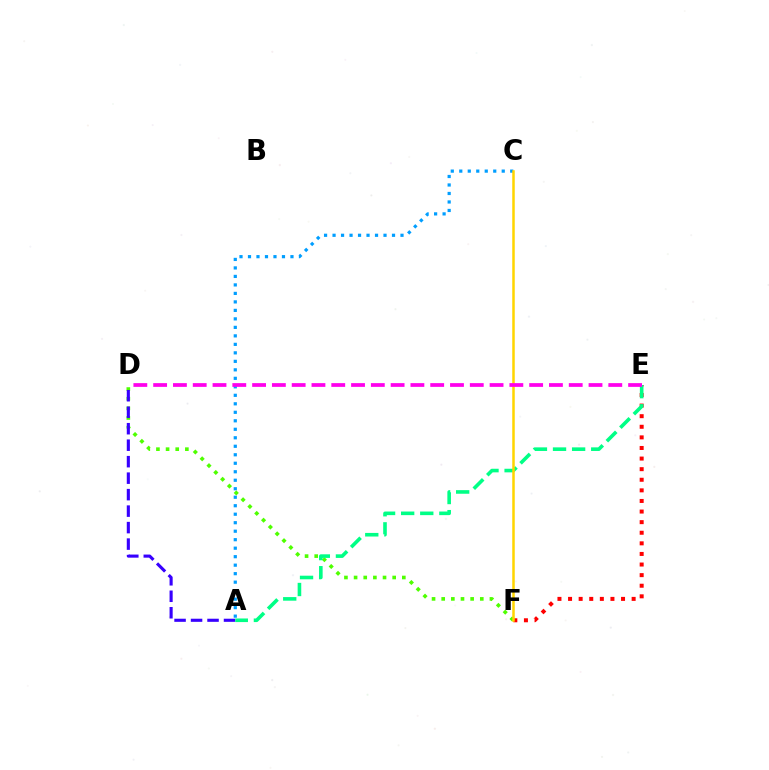{('A', 'C'): [{'color': '#009eff', 'line_style': 'dotted', 'thickness': 2.31}], ('E', 'F'): [{'color': '#ff0000', 'line_style': 'dotted', 'thickness': 2.88}], ('D', 'F'): [{'color': '#4fff00', 'line_style': 'dotted', 'thickness': 2.62}], ('A', 'D'): [{'color': '#3700ff', 'line_style': 'dashed', 'thickness': 2.24}], ('A', 'E'): [{'color': '#00ff86', 'line_style': 'dashed', 'thickness': 2.59}], ('C', 'F'): [{'color': '#ffd500', 'line_style': 'solid', 'thickness': 1.81}], ('D', 'E'): [{'color': '#ff00ed', 'line_style': 'dashed', 'thickness': 2.69}]}